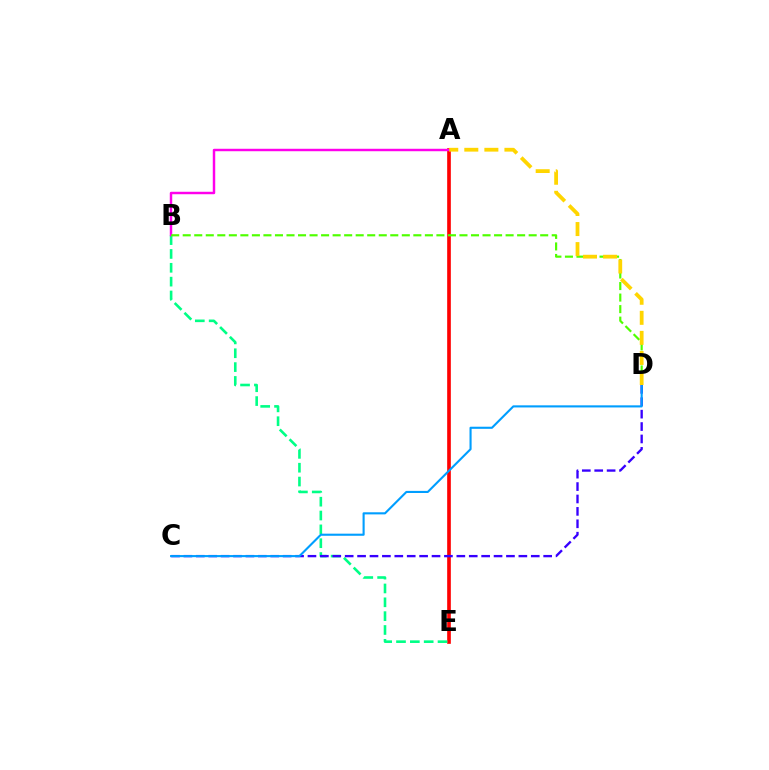{('A', 'E'): [{'color': '#ff0000', 'line_style': 'solid', 'thickness': 2.63}], ('B', 'E'): [{'color': '#00ff86', 'line_style': 'dashed', 'thickness': 1.88}], ('C', 'D'): [{'color': '#3700ff', 'line_style': 'dashed', 'thickness': 1.69}, {'color': '#009eff', 'line_style': 'solid', 'thickness': 1.52}], ('A', 'B'): [{'color': '#ff00ed', 'line_style': 'solid', 'thickness': 1.77}], ('B', 'D'): [{'color': '#4fff00', 'line_style': 'dashed', 'thickness': 1.57}], ('A', 'D'): [{'color': '#ffd500', 'line_style': 'dashed', 'thickness': 2.72}]}